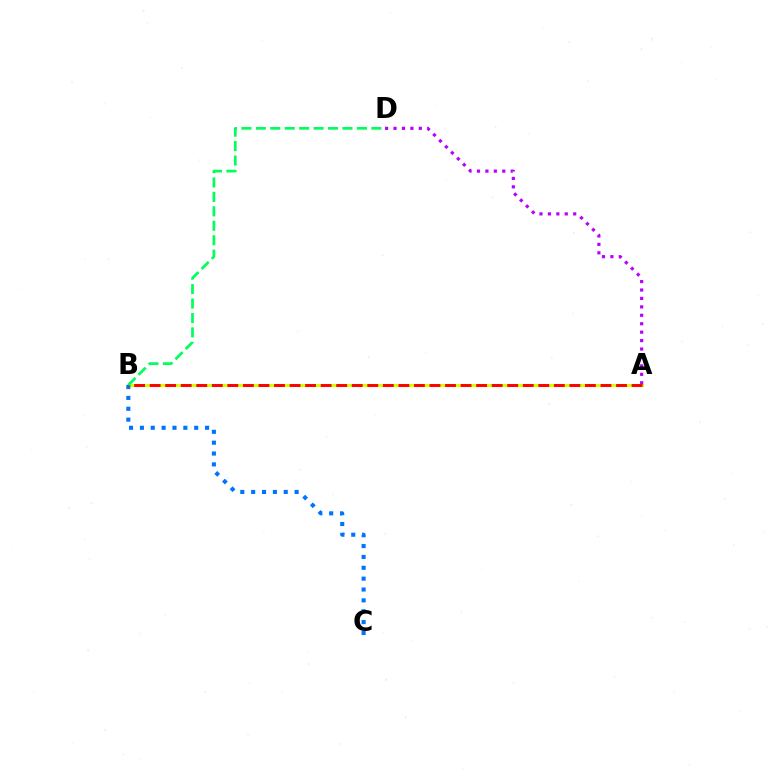{('A', 'B'): [{'color': '#d1ff00', 'line_style': 'solid', 'thickness': 2.22}, {'color': '#ff0000', 'line_style': 'dashed', 'thickness': 2.11}], ('A', 'D'): [{'color': '#b900ff', 'line_style': 'dotted', 'thickness': 2.29}], ('B', 'C'): [{'color': '#0074ff', 'line_style': 'dotted', 'thickness': 2.95}], ('B', 'D'): [{'color': '#00ff5c', 'line_style': 'dashed', 'thickness': 1.96}]}